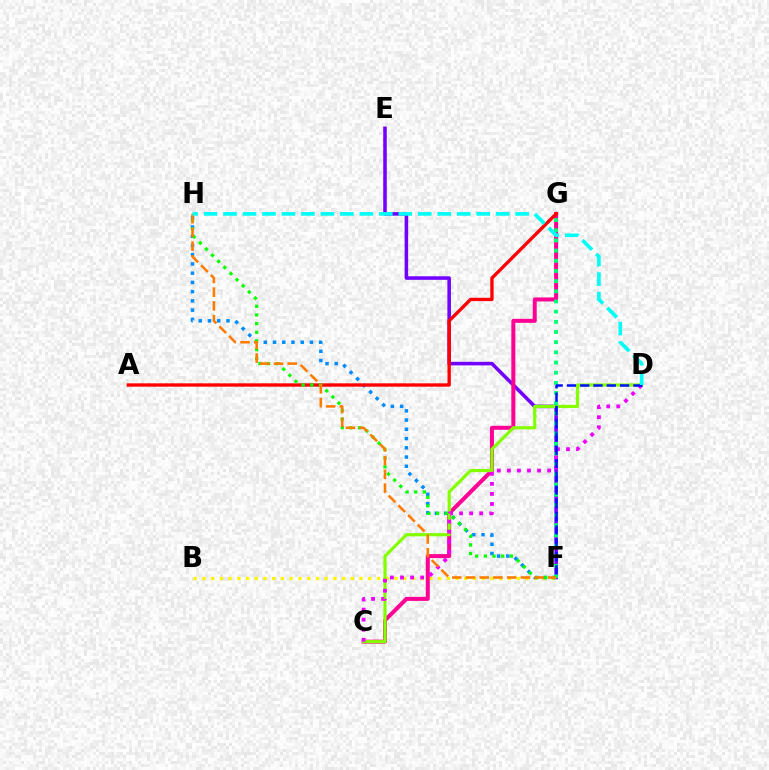{('E', 'F'): [{'color': '#7200ff', 'line_style': 'solid', 'thickness': 2.55}], ('B', 'F'): [{'color': '#fcf500', 'line_style': 'dotted', 'thickness': 2.37}], ('F', 'H'): [{'color': '#008cff', 'line_style': 'dotted', 'thickness': 2.51}, {'color': '#08ff00', 'line_style': 'dotted', 'thickness': 2.35}, {'color': '#ff7c00', 'line_style': 'dashed', 'thickness': 1.86}], ('C', 'G'): [{'color': '#ff0094', 'line_style': 'solid', 'thickness': 2.88}], ('C', 'D'): [{'color': '#84ff00', 'line_style': 'solid', 'thickness': 2.28}, {'color': '#ee00ff', 'line_style': 'dotted', 'thickness': 2.73}], ('A', 'G'): [{'color': '#ff0000', 'line_style': 'solid', 'thickness': 2.41}], ('F', 'G'): [{'color': '#00ff74', 'line_style': 'dotted', 'thickness': 2.76}], ('D', 'F'): [{'color': '#0010ff', 'line_style': 'dashed', 'thickness': 1.8}], ('D', 'H'): [{'color': '#00fff6', 'line_style': 'dashed', 'thickness': 2.65}]}